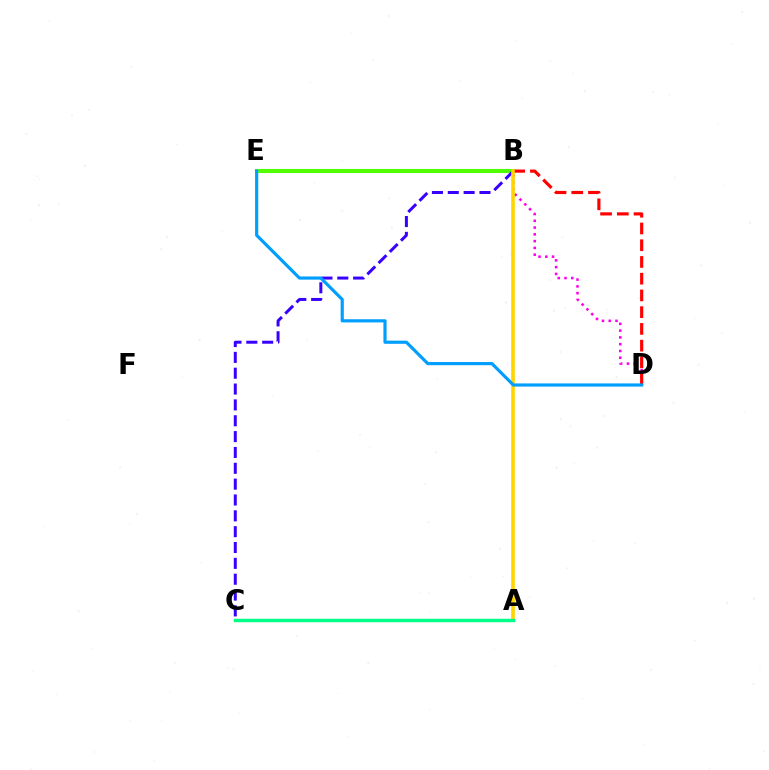{('B', 'E'): [{'color': '#4fff00', 'line_style': 'solid', 'thickness': 2.93}], ('B', 'D'): [{'color': '#ff00ed', 'line_style': 'dotted', 'thickness': 1.84}, {'color': '#ff0000', 'line_style': 'dashed', 'thickness': 2.27}], ('B', 'C'): [{'color': '#3700ff', 'line_style': 'dashed', 'thickness': 2.15}], ('A', 'B'): [{'color': '#ffd500', 'line_style': 'solid', 'thickness': 2.61}], ('A', 'C'): [{'color': '#00ff86', 'line_style': 'solid', 'thickness': 2.49}], ('D', 'E'): [{'color': '#009eff', 'line_style': 'solid', 'thickness': 2.28}]}